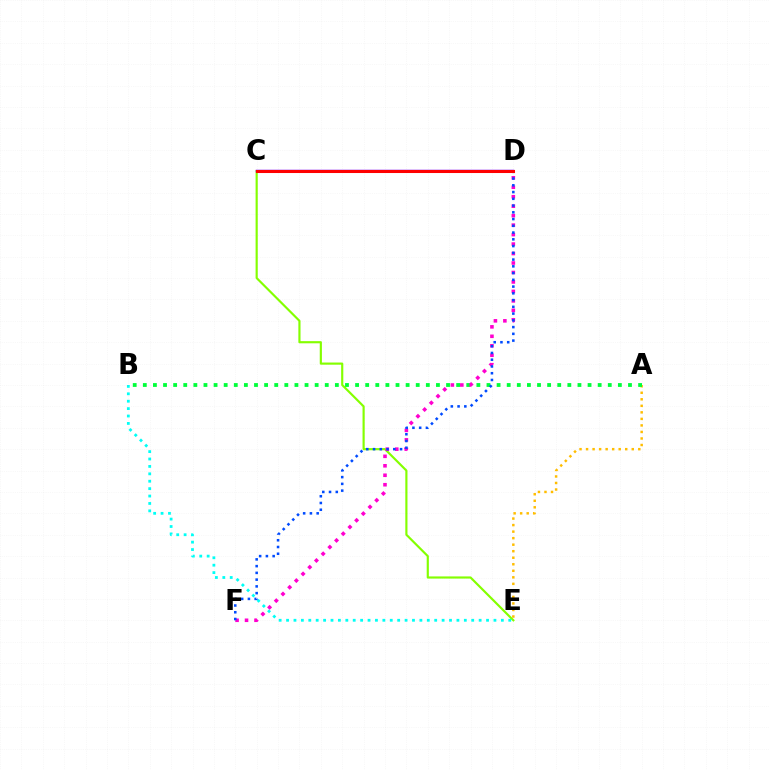{('A', 'E'): [{'color': '#ffbd00', 'line_style': 'dotted', 'thickness': 1.77}], ('C', 'E'): [{'color': '#84ff00', 'line_style': 'solid', 'thickness': 1.56}], ('A', 'B'): [{'color': '#00ff39', 'line_style': 'dotted', 'thickness': 2.75}], ('D', 'F'): [{'color': '#ff00cf', 'line_style': 'dotted', 'thickness': 2.57}, {'color': '#004bff', 'line_style': 'dotted', 'thickness': 1.83}], ('B', 'E'): [{'color': '#00fff6', 'line_style': 'dotted', 'thickness': 2.01}], ('C', 'D'): [{'color': '#7200ff', 'line_style': 'solid', 'thickness': 1.78}, {'color': '#ff0000', 'line_style': 'solid', 'thickness': 2.2}]}